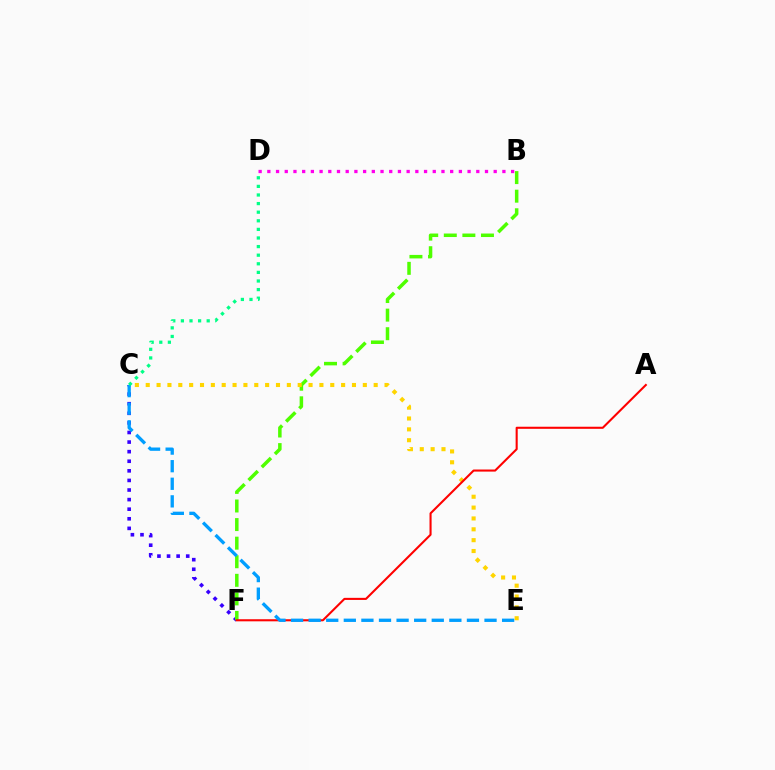{('C', 'F'): [{'color': '#3700ff', 'line_style': 'dotted', 'thickness': 2.61}], ('B', 'F'): [{'color': '#4fff00', 'line_style': 'dashed', 'thickness': 2.52}], ('C', 'E'): [{'color': '#ffd500', 'line_style': 'dotted', 'thickness': 2.95}, {'color': '#009eff', 'line_style': 'dashed', 'thickness': 2.39}], ('A', 'F'): [{'color': '#ff0000', 'line_style': 'solid', 'thickness': 1.5}], ('B', 'D'): [{'color': '#ff00ed', 'line_style': 'dotted', 'thickness': 2.37}], ('C', 'D'): [{'color': '#00ff86', 'line_style': 'dotted', 'thickness': 2.34}]}